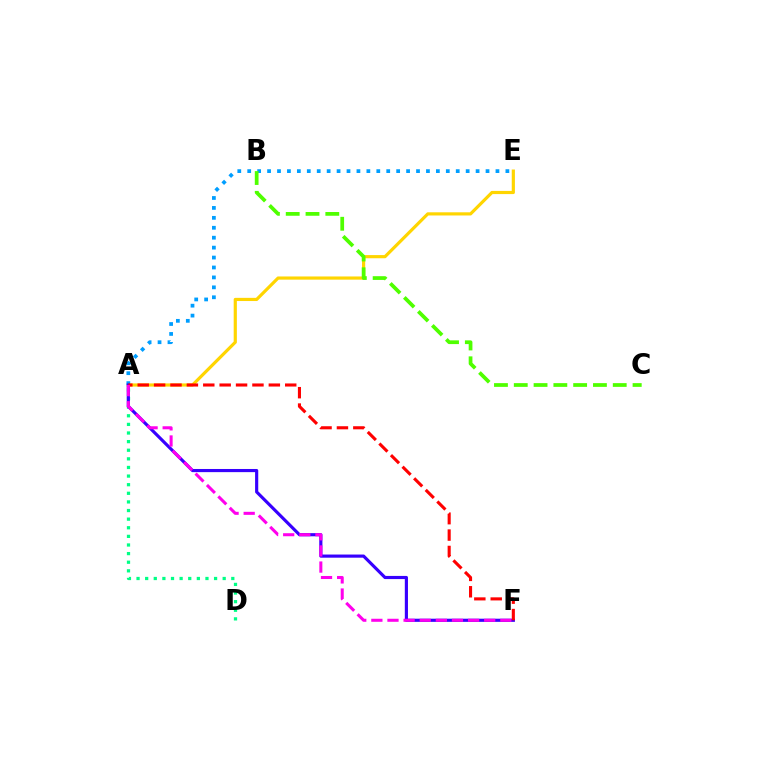{('A', 'E'): [{'color': '#ffd500', 'line_style': 'solid', 'thickness': 2.29}, {'color': '#009eff', 'line_style': 'dotted', 'thickness': 2.7}], ('A', 'D'): [{'color': '#00ff86', 'line_style': 'dotted', 'thickness': 2.34}], ('B', 'C'): [{'color': '#4fff00', 'line_style': 'dashed', 'thickness': 2.69}], ('A', 'F'): [{'color': '#3700ff', 'line_style': 'solid', 'thickness': 2.27}, {'color': '#ff0000', 'line_style': 'dashed', 'thickness': 2.23}, {'color': '#ff00ed', 'line_style': 'dashed', 'thickness': 2.19}]}